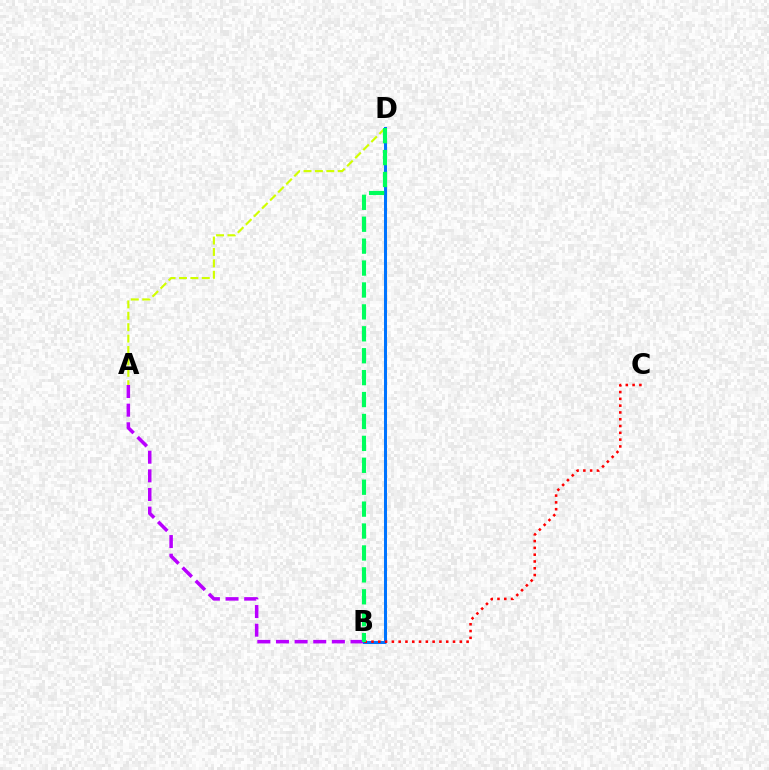{('A', 'B'): [{'color': '#b900ff', 'line_style': 'dashed', 'thickness': 2.53}], ('A', 'D'): [{'color': '#d1ff00', 'line_style': 'dashed', 'thickness': 1.55}], ('B', 'D'): [{'color': '#0074ff', 'line_style': 'solid', 'thickness': 2.18}, {'color': '#00ff5c', 'line_style': 'dashed', 'thickness': 2.98}], ('B', 'C'): [{'color': '#ff0000', 'line_style': 'dotted', 'thickness': 1.85}]}